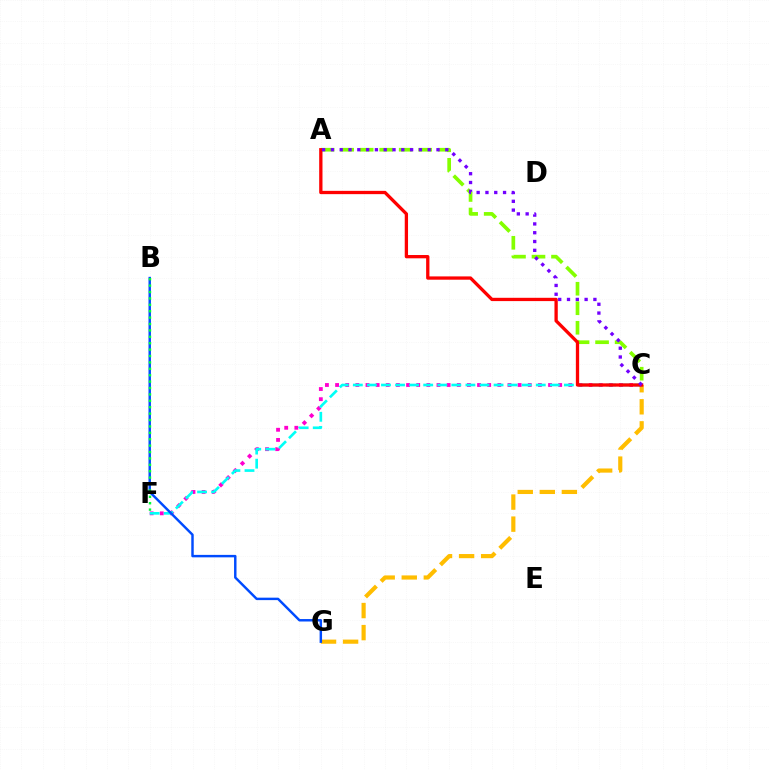{('A', 'C'): [{'color': '#84ff00', 'line_style': 'dashed', 'thickness': 2.65}, {'color': '#ff0000', 'line_style': 'solid', 'thickness': 2.37}, {'color': '#7200ff', 'line_style': 'dotted', 'thickness': 2.39}], ('C', 'G'): [{'color': '#ffbd00', 'line_style': 'dashed', 'thickness': 3.0}], ('C', 'F'): [{'color': '#ff00cf', 'line_style': 'dotted', 'thickness': 2.76}, {'color': '#00fff6', 'line_style': 'dashed', 'thickness': 1.91}], ('B', 'G'): [{'color': '#004bff', 'line_style': 'solid', 'thickness': 1.76}], ('B', 'F'): [{'color': '#00ff39', 'line_style': 'dotted', 'thickness': 1.74}]}